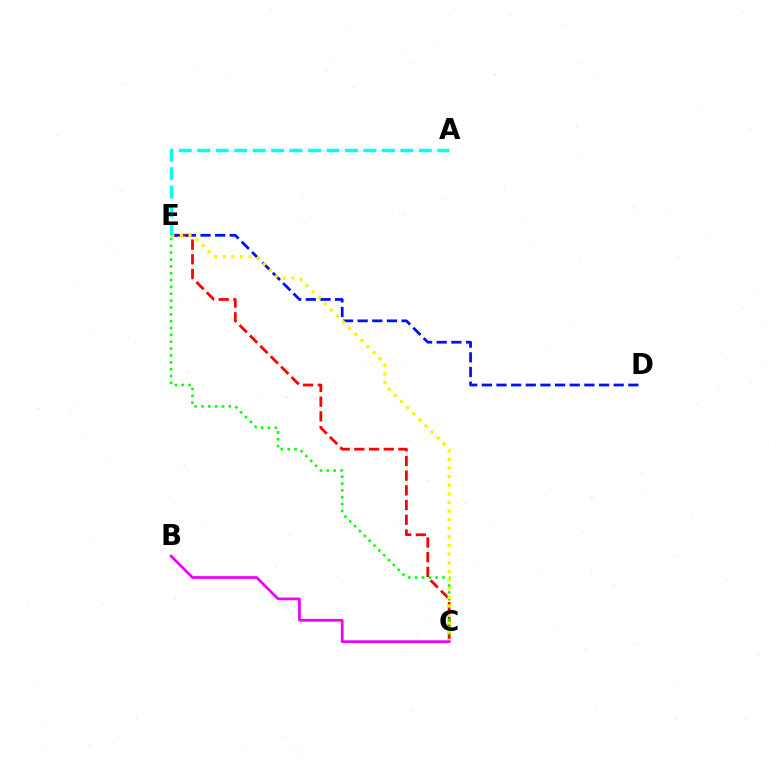{('C', 'E'): [{'color': '#ff0000', 'line_style': 'dashed', 'thickness': 2.0}, {'color': '#08ff00', 'line_style': 'dotted', 'thickness': 1.86}, {'color': '#fcf500', 'line_style': 'dotted', 'thickness': 2.34}], ('D', 'E'): [{'color': '#0010ff', 'line_style': 'dashed', 'thickness': 1.99}], ('A', 'E'): [{'color': '#00fff6', 'line_style': 'dashed', 'thickness': 2.51}], ('B', 'C'): [{'color': '#ee00ff', 'line_style': 'solid', 'thickness': 1.97}]}